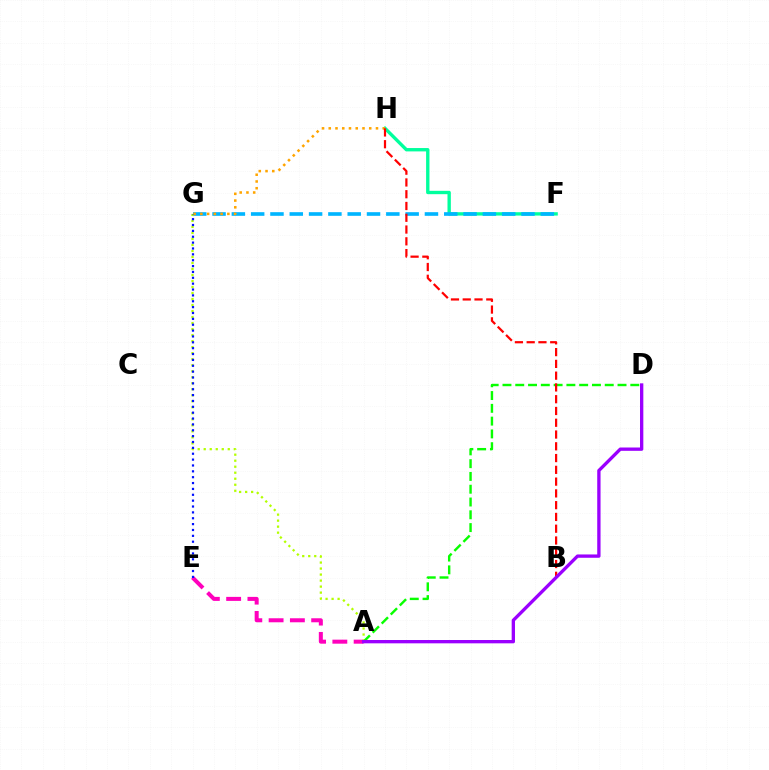{('A', 'E'): [{'color': '#ff00bd', 'line_style': 'dashed', 'thickness': 2.89}], ('F', 'H'): [{'color': '#00ff9d', 'line_style': 'solid', 'thickness': 2.42}], ('F', 'G'): [{'color': '#00b5ff', 'line_style': 'dashed', 'thickness': 2.62}], ('G', 'H'): [{'color': '#ffa500', 'line_style': 'dotted', 'thickness': 1.83}], ('A', 'G'): [{'color': '#b3ff00', 'line_style': 'dotted', 'thickness': 1.63}], ('A', 'D'): [{'color': '#08ff00', 'line_style': 'dashed', 'thickness': 1.74}, {'color': '#9b00ff', 'line_style': 'solid', 'thickness': 2.4}], ('E', 'G'): [{'color': '#0010ff', 'line_style': 'dotted', 'thickness': 1.59}], ('B', 'H'): [{'color': '#ff0000', 'line_style': 'dashed', 'thickness': 1.6}]}